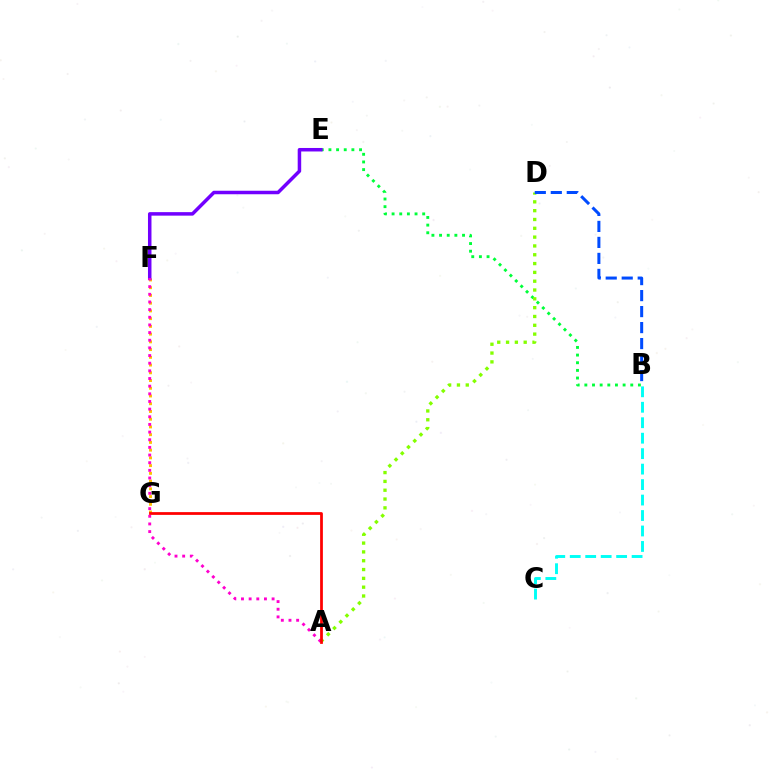{('F', 'G'): [{'color': '#ffbd00', 'line_style': 'dotted', 'thickness': 2.1}], ('B', 'E'): [{'color': '#00ff39', 'line_style': 'dotted', 'thickness': 2.08}], ('A', 'D'): [{'color': '#84ff00', 'line_style': 'dotted', 'thickness': 2.4}], ('E', 'F'): [{'color': '#7200ff', 'line_style': 'solid', 'thickness': 2.52}], ('A', 'F'): [{'color': '#ff00cf', 'line_style': 'dotted', 'thickness': 2.08}], ('B', 'C'): [{'color': '#00fff6', 'line_style': 'dashed', 'thickness': 2.1}], ('A', 'G'): [{'color': '#ff0000', 'line_style': 'solid', 'thickness': 1.98}], ('B', 'D'): [{'color': '#004bff', 'line_style': 'dashed', 'thickness': 2.17}]}